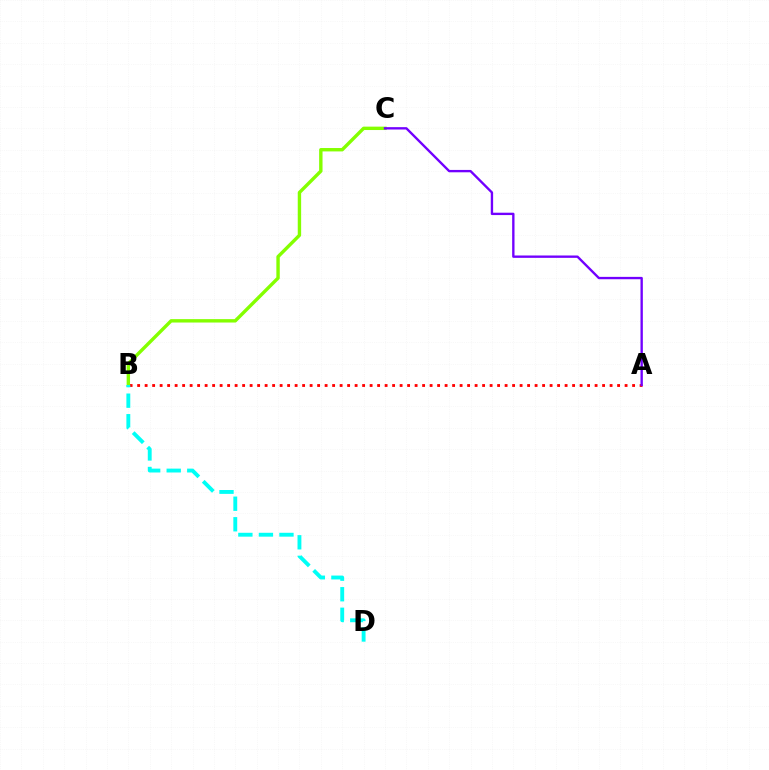{('A', 'B'): [{'color': '#ff0000', 'line_style': 'dotted', 'thickness': 2.04}], ('B', 'C'): [{'color': '#84ff00', 'line_style': 'solid', 'thickness': 2.44}], ('A', 'C'): [{'color': '#7200ff', 'line_style': 'solid', 'thickness': 1.7}], ('B', 'D'): [{'color': '#00fff6', 'line_style': 'dashed', 'thickness': 2.79}]}